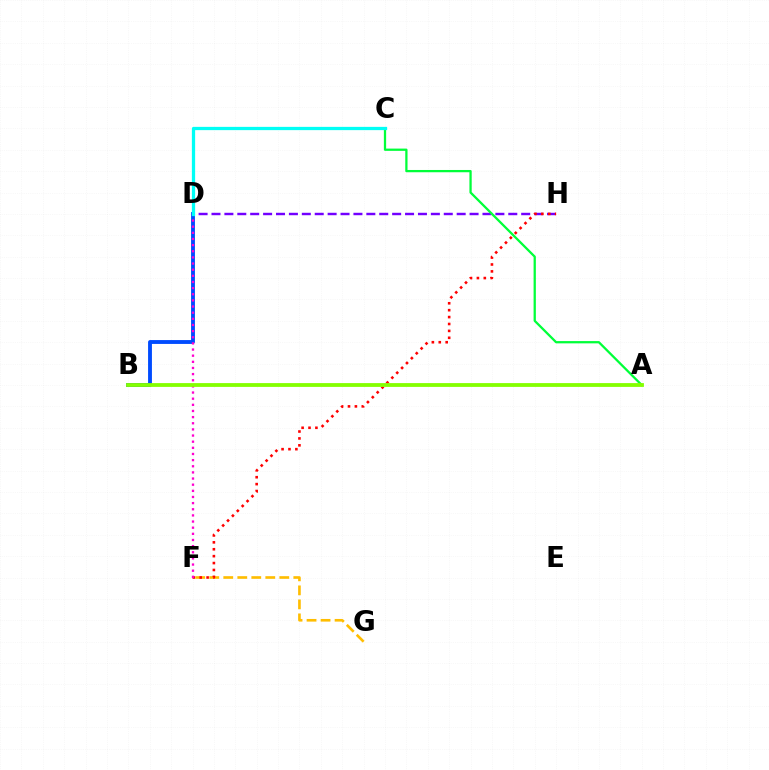{('F', 'G'): [{'color': '#ffbd00', 'line_style': 'dashed', 'thickness': 1.9}], ('B', 'D'): [{'color': '#004bff', 'line_style': 'solid', 'thickness': 2.78}], ('D', 'H'): [{'color': '#7200ff', 'line_style': 'dashed', 'thickness': 1.75}], ('A', 'C'): [{'color': '#00ff39', 'line_style': 'solid', 'thickness': 1.63}], ('F', 'H'): [{'color': '#ff0000', 'line_style': 'dotted', 'thickness': 1.88}], ('D', 'F'): [{'color': '#ff00cf', 'line_style': 'dotted', 'thickness': 1.67}], ('A', 'B'): [{'color': '#84ff00', 'line_style': 'solid', 'thickness': 2.74}], ('C', 'D'): [{'color': '#00fff6', 'line_style': 'solid', 'thickness': 2.35}]}